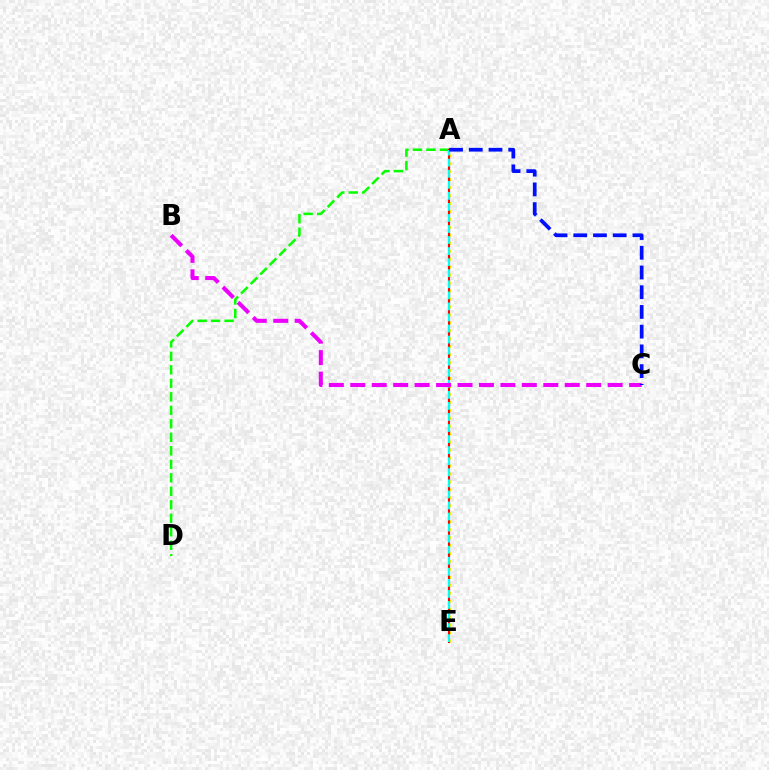{('A', 'E'): [{'color': '#fcf500', 'line_style': 'dotted', 'thickness': 2.16}, {'color': '#ff0000', 'line_style': 'solid', 'thickness': 1.53}, {'color': '#00fff6', 'line_style': 'dashed', 'thickness': 1.5}], ('A', 'D'): [{'color': '#08ff00', 'line_style': 'dashed', 'thickness': 1.83}], ('B', 'C'): [{'color': '#ee00ff', 'line_style': 'dashed', 'thickness': 2.91}], ('A', 'C'): [{'color': '#0010ff', 'line_style': 'dashed', 'thickness': 2.68}]}